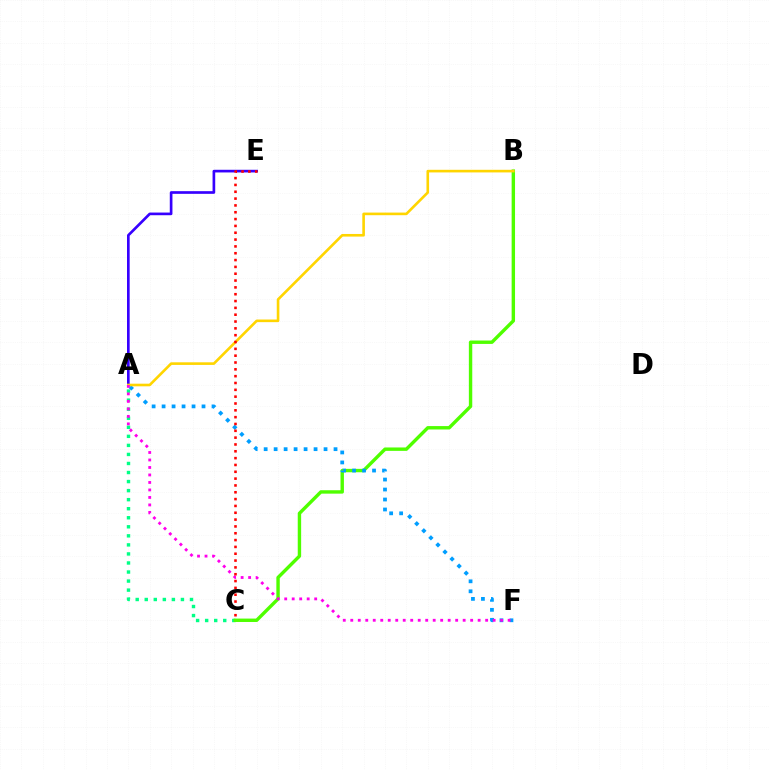{('A', 'C'): [{'color': '#00ff86', 'line_style': 'dotted', 'thickness': 2.46}], ('A', 'E'): [{'color': '#3700ff', 'line_style': 'solid', 'thickness': 1.92}], ('B', 'C'): [{'color': '#4fff00', 'line_style': 'solid', 'thickness': 2.45}], ('A', 'F'): [{'color': '#009eff', 'line_style': 'dotted', 'thickness': 2.71}, {'color': '#ff00ed', 'line_style': 'dotted', 'thickness': 2.04}], ('A', 'B'): [{'color': '#ffd500', 'line_style': 'solid', 'thickness': 1.89}], ('C', 'E'): [{'color': '#ff0000', 'line_style': 'dotted', 'thickness': 1.86}]}